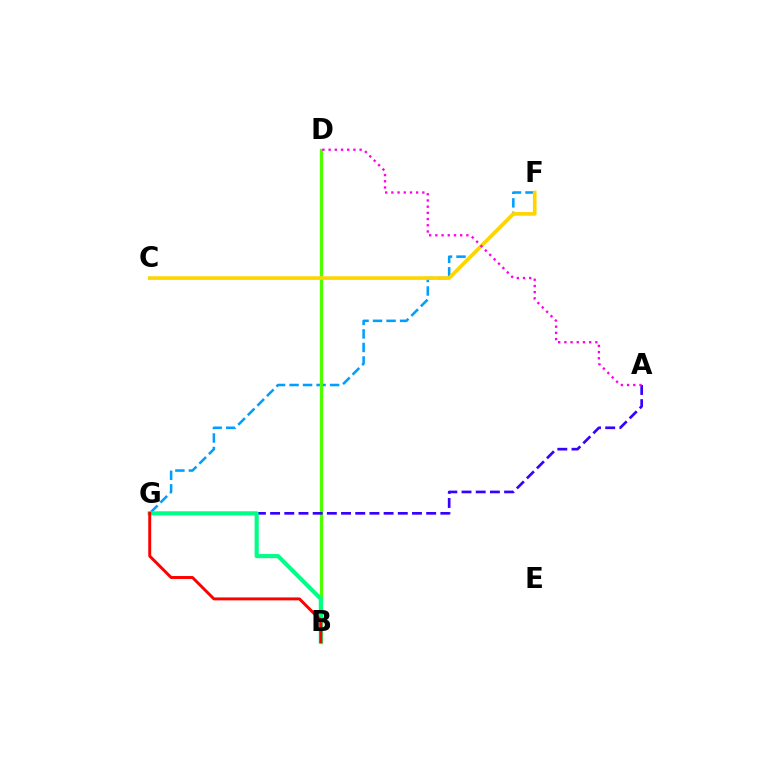{('F', 'G'): [{'color': '#009eff', 'line_style': 'dashed', 'thickness': 1.84}], ('B', 'D'): [{'color': '#4fff00', 'line_style': 'solid', 'thickness': 2.37}], ('C', 'F'): [{'color': '#ffd500', 'line_style': 'solid', 'thickness': 2.64}], ('A', 'G'): [{'color': '#3700ff', 'line_style': 'dashed', 'thickness': 1.93}], ('A', 'D'): [{'color': '#ff00ed', 'line_style': 'dotted', 'thickness': 1.68}], ('B', 'G'): [{'color': '#00ff86', 'line_style': 'solid', 'thickness': 2.97}, {'color': '#ff0000', 'line_style': 'solid', 'thickness': 2.12}]}